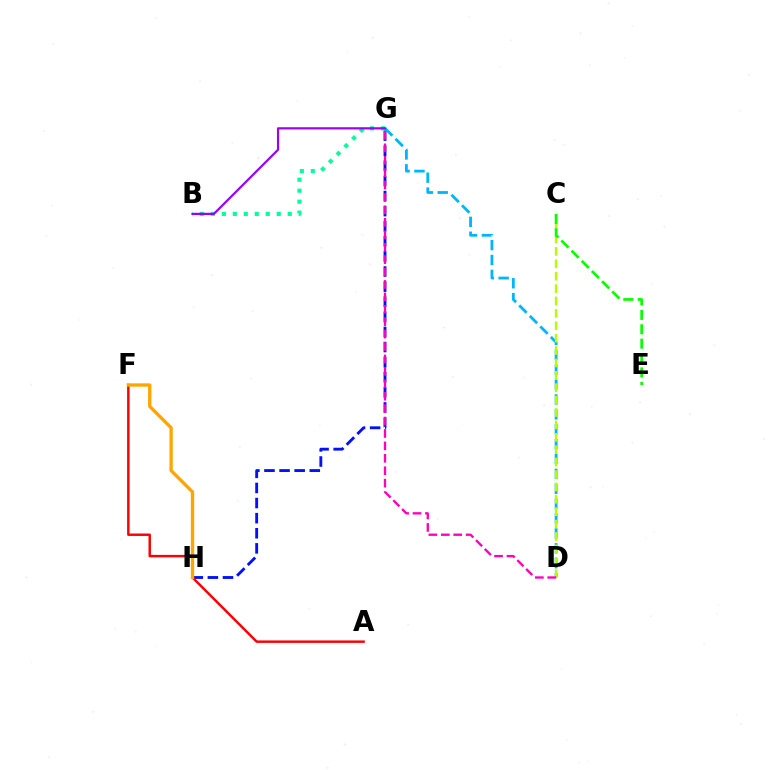{('G', 'H'): [{'color': '#0010ff', 'line_style': 'dashed', 'thickness': 2.05}], ('D', 'G'): [{'color': '#00b5ff', 'line_style': 'dashed', 'thickness': 2.02}, {'color': '#ff00bd', 'line_style': 'dashed', 'thickness': 1.69}], ('C', 'D'): [{'color': '#b3ff00', 'line_style': 'dashed', 'thickness': 1.68}], ('B', 'G'): [{'color': '#00ff9d', 'line_style': 'dotted', 'thickness': 2.98}, {'color': '#9b00ff', 'line_style': 'solid', 'thickness': 1.59}], ('C', 'E'): [{'color': '#08ff00', 'line_style': 'dashed', 'thickness': 1.96}], ('A', 'F'): [{'color': '#ff0000', 'line_style': 'solid', 'thickness': 1.77}], ('F', 'H'): [{'color': '#ffa500', 'line_style': 'solid', 'thickness': 2.39}]}